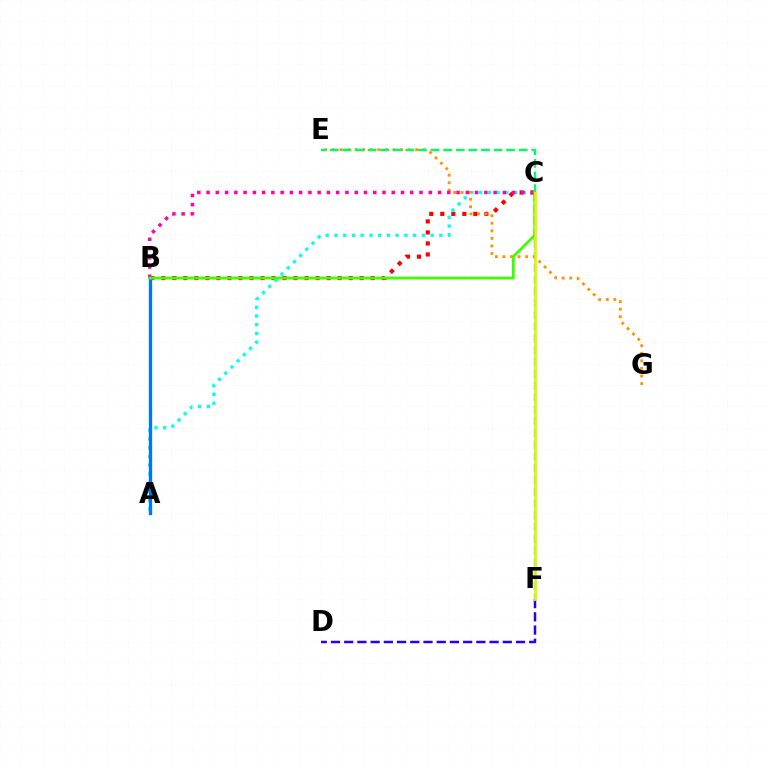{('B', 'C'): [{'color': '#ff0000', 'line_style': 'dotted', 'thickness': 2.99}, {'color': '#ff00ac', 'line_style': 'dotted', 'thickness': 2.52}, {'color': '#3dff00', 'line_style': 'solid', 'thickness': 2.04}], ('A', 'C'): [{'color': '#00fff6', 'line_style': 'dotted', 'thickness': 2.38}], ('E', 'G'): [{'color': '#ff9400', 'line_style': 'dotted', 'thickness': 2.06}], ('A', 'B'): [{'color': '#0074ff', 'line_style': 'solid', 'thickness': 2.38}], ('C', 'E'): [{'color': '#00ff5c', 'line_style': 'dashed', 'thickness': 1.71}], ('C', 'F'): [{'color': '#b900ff', 'line_style': 'dashed', 'thickness': 1.6}, {'color': '#d1ff00', 'line_style': 'solid', 'thickness': 2.01}], ('D', 'F'): [{'color': '#2500ff', 'line_style': 'dashed', 'thickness': 1.8}]}